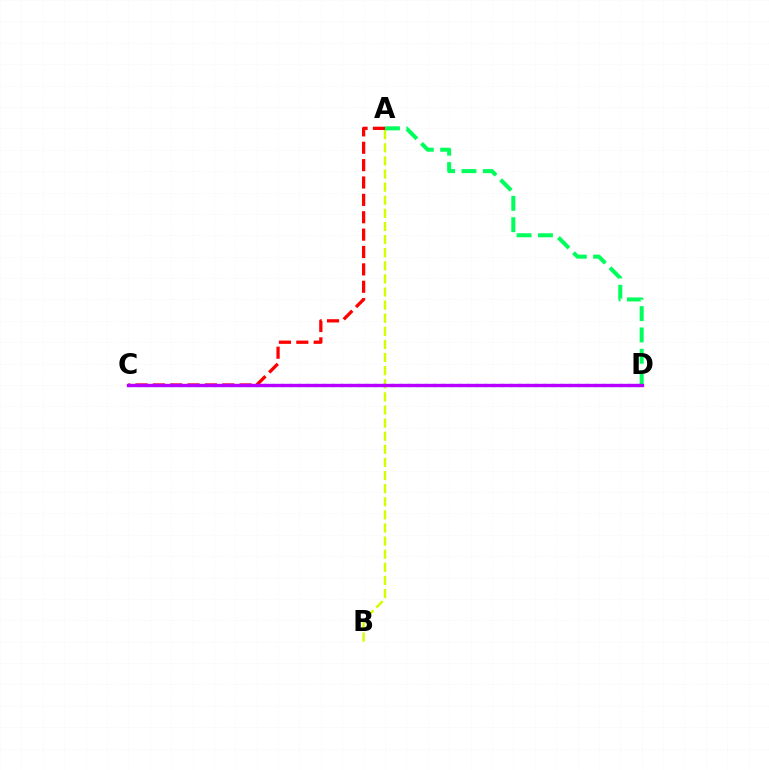{('A', 'B'): [{'color': '#d1ff00', 'line_style': 'dashed', 'thickness': 1.78}], ('A', 'C'): [{'color': '#ff0000', 'line_style': 'dashed', 'thickness': 2.36}], ('A', 'D'): [{'color': '#00ff5c', 'line_style': 'dashed', 'thickness': 2.9}], ('C', 'D'): [{'color': '#0074ff', 'line_style': 'dotted', 'thickness': 2.3}, {'color': '#b900ff', 'line_style': 'solid', 'thickness': 2.42}]}